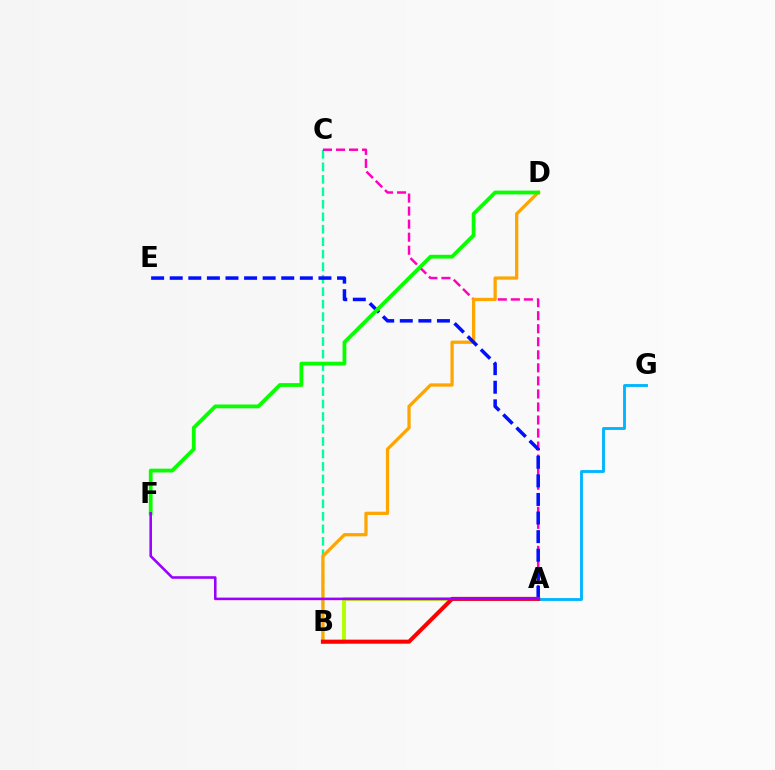{('B', 'C'): [{'color': '#00ff9d', 'line_style': 'dashed', 'thickness': 1.7}], ('A', 'C'): [{'color': '#ff00bd', 'line_style': 'dashed', 'thickness': 1.77}], ('A', 'B'): [{'color': '#b3ff00', 'line_style': 'solid', 'thickness': 2.81}, {'color': '#ff0000', 'line_style': 'solid', 'thickness': 2.91}], ('A', 'G'): [{'color': '#00b5ff', 'line_style': 'solid', 'thickness': 2.07}], ('B', 'D'): [{'color': '#ffa500', 'line_style': 'solid', 'thickness': 2.35}], ('A', 'E'): [{'color': '#0010ff', 'line_style': 'dashed', 'thickness': 2.53}], ('D', 'F'): [{'color': '#08ff00', 'line_style': 'solid', 'thickness': 2.73}], ('A', 'F'): [{'color': '#9b00ff', 'line_style': 'solid', 'thickness': 1.85}]}